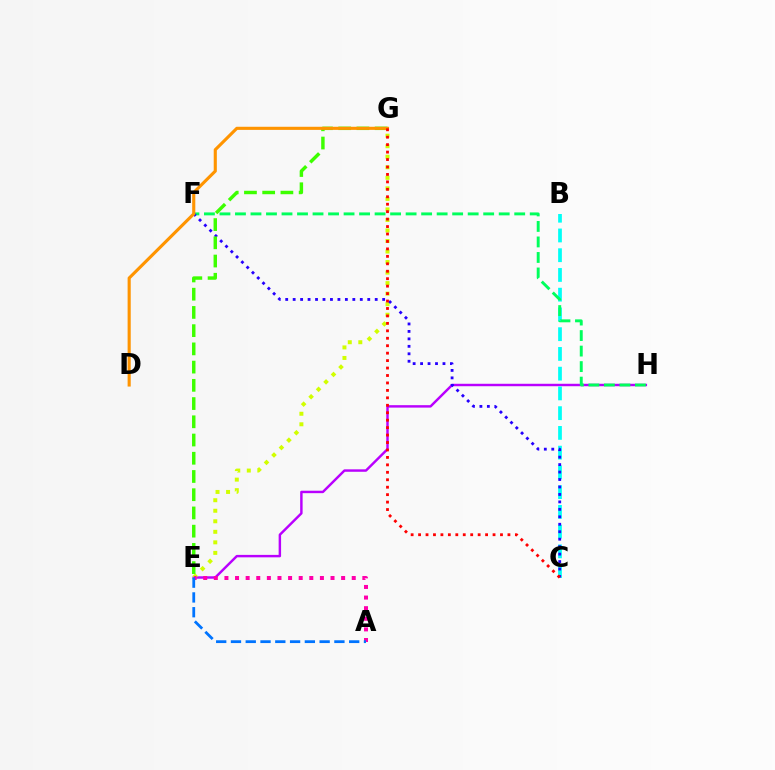{('E', 'H'): [{'color': '#b900ff', 'line_style': 'solid', 'thickness': 1.76}], ('B', 'C'): [{'color': '#00fff6', 'line_style': 'dashed', 'thickness': 2.68}], ('E', 'G'): [{'color': '#d1ff00', 'line_style': 'dotted', 'thickness': 2.86}, {'color': '#3dff00', 'line_style': 'dashed', 'thickness': 2.48}], ('A', 'E'): [{'color': '#ff00ac', 'line_style': 'dotted', 'thickness': 2.88}, {'color': '#0074ff', 'line_style': 'dashed', 'thickness': 2.01}], ('F', 'H'): [{'color': '#00ff5c', 'line_style': 'dashed', 'thickness': 2.11}], ('C', 'F'): [{'color': '#2500ff', 'line_style': 'dotted', 'thickness': 2.03}], ('D', 'G'): [{'color': '#ff9400', 'line_style': 'solid', 'thickness': 2.24}], ('C', 'G'): [{'color': '#ff0000', 'line_style': 'dotted', 'thickness': 2.02}]}